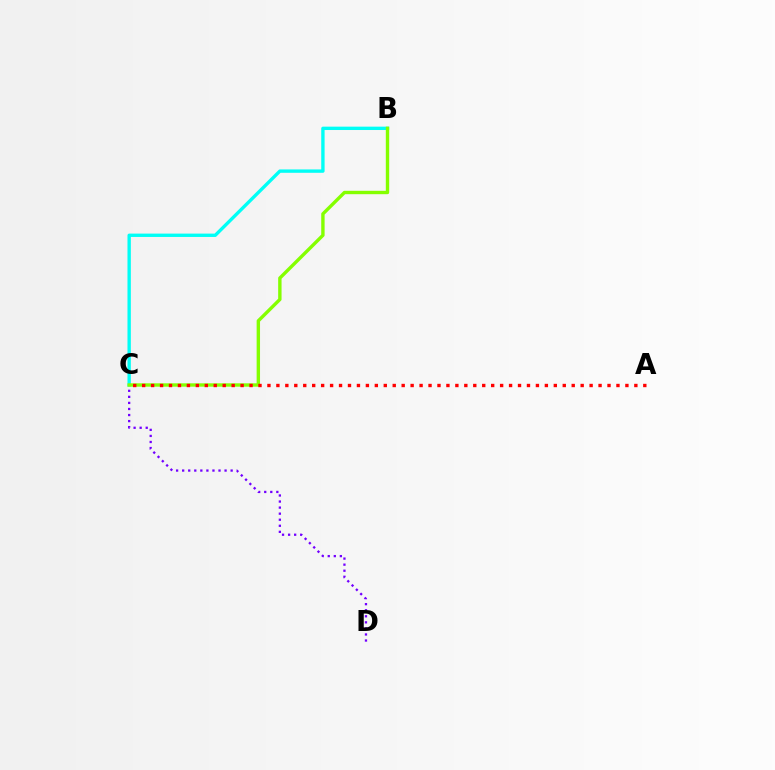{('C', 'D'): [{'color': '#7200ff', 'line_style': 'dotted', 'thickness': 1.65}], ('B', 'C'): [{'color': '#00fff6', 'line_style': 'solid', 'thickness': 2.42}, {'color': '#84ff00', 'line_style': 'solid', 'thickness': 2.44}], ('A', 'C'): [{'color': '#ff0000', 'line_style': 'dotted', 'thickness': 2.43}]}